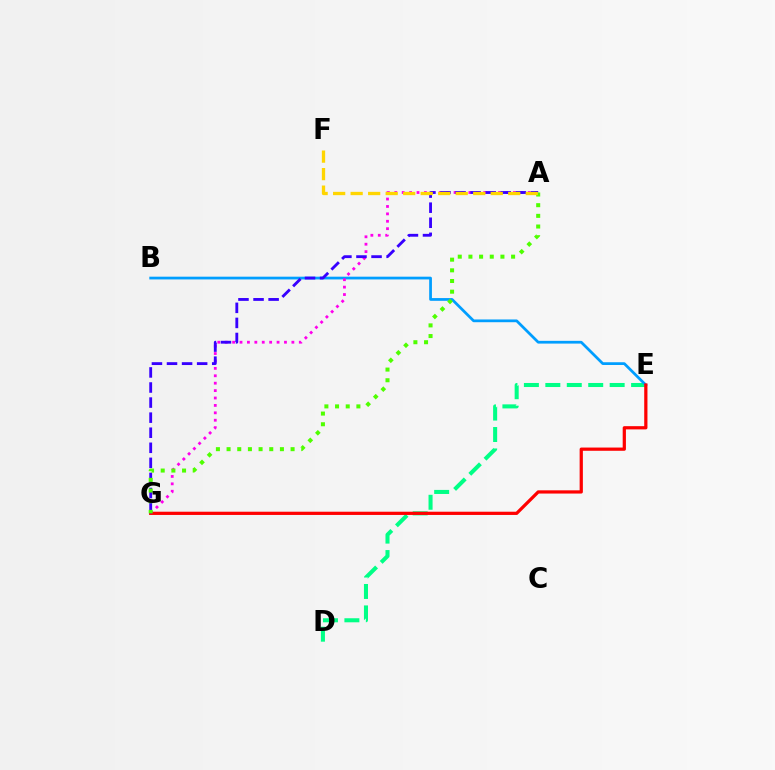{('D', 'E'): [{'color': '#00ff86', 'line_style': 'dashed', 'thickness': 2.91}], ('B', 'E'): [{'color': '#009eff', 'line_style': 'solid', 'thickness': 1.98}], ('A', 'G'): [{'color': '#ff00ed', 'line_style': 'dotted', 'thickness': 2.01}, {'color': '#3700ff', 'line_style': 'dashed', 'thickness': 2.05}, {'color': '#4fff00', 'line_style': 'dotted', 'thickness': 2.9}], ('E', 'G'): [{'color': '#ff0000', 'line_style': 'solid', 'thickness': 2.33}], ('A', 'F'): [{'color': '#ffd500', 'line_style': 'dashed', 'thickness': 2.38}]}